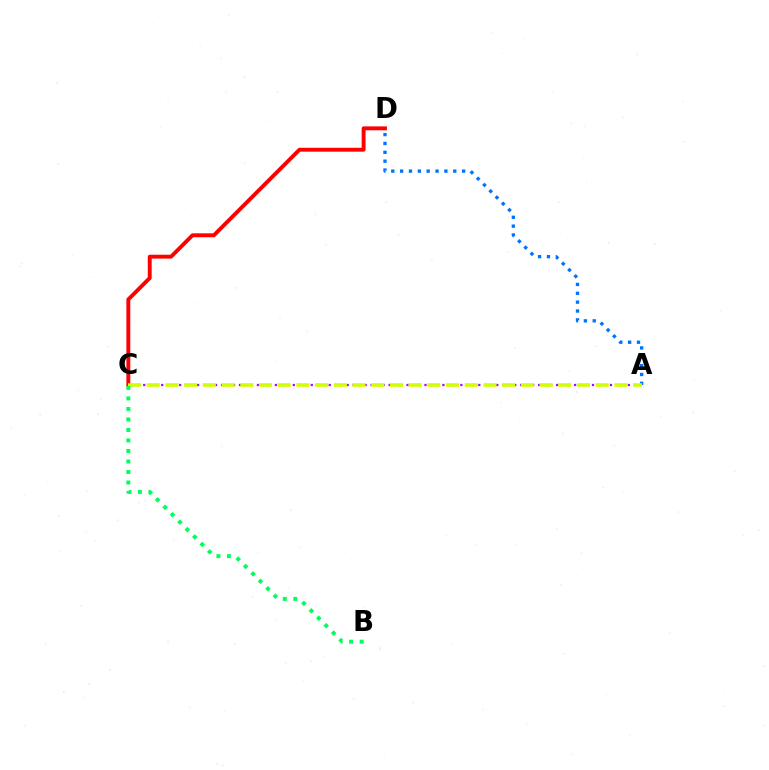{('C', 'D'): [{'color': '#ff0000', 'line_style': 'solid', 'thickness': 2.81}], ('A', 'D'): [{'color': '#0074ff', 'line_style': 'dotted', 'thickness': 2.41}], ('A', 'C'): [{'color': '#b900ff', 'line_style': 'dotted', 'thickness': 1.63}, {'color': '#d1ff00', 'line_style': 'dashed', 'thickness': 2.54}], ('B', 'C'): [{'color': '#00ff5c', 'line_style': 'dotted', 'thickness': 2.86}]}